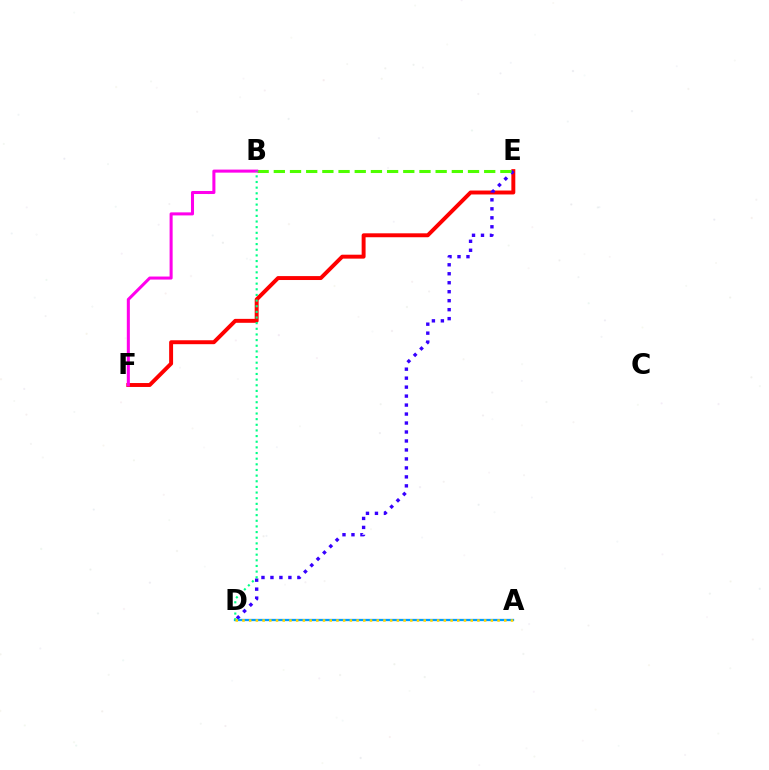{('E', 'F'): [{'color': '#ff0000', 'line_style': 'solid', 'thickness': 2.83}], ('D', 'E'): [{'color': '#3700ff', 'line_style': 'dotted', 'thickness': 2.44}], ('B', 'E'): [{'color': '#4fff00', 'line_style': 'dashed', 'thickness': 2.2}], ('A', 'D'): [{'color': '#009eff', 'line_style': 'solid', 'thickness': 1.64}, {'color': '#ffd500', 'line_style': 'dotted', 'thickness': 1.82}], ('B', 'F'): [{'color': '#ff00ed', 'line_style': 'solid', 'thickness': 2.19}], ('B', 'D'): [{'color': '#00ff86', 'line_style': 'dotted', 'thickness': 1.53}]}